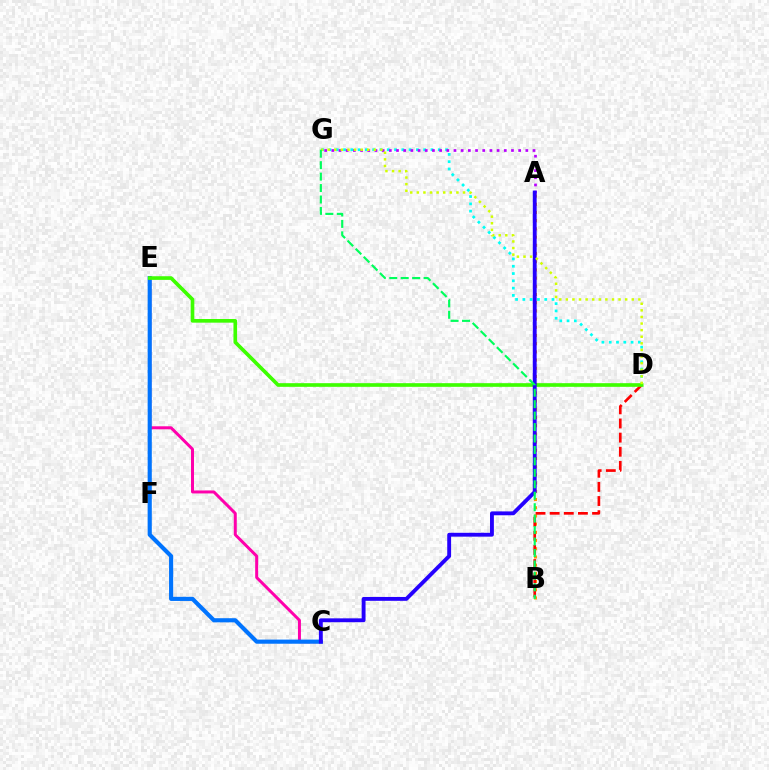{('A', 'B'): [{'color': '#ff9400', 'line_style': 'dotted', 'thickness': 2.23}], ('D', 'G'): [{'color': '#00fff6', 'line_style': 'dotted', 'thickness': 1.98}, {'color': '#d1ff00', 'line_style': 'dotted', 'thickness': 1.79}], ('B', 'D'): [{'color': '#ff0000', 'line_style': 'dashed', 'thickness': 1.92}], ('A', 'G'): [{'color': '#b900ff', 'line_style': 'dotted', 'thickness': 1.95}], ('C', 'E'): [{'color': '#ff00ac', 'line_style': 'solid', 'thickness': 2.15}, {'color': '#0074ff', 'line_style': 'solid', 'thickness': 2.98}], ('D', 'E'): [{'color': '#3dff00', 'line_style': 'solid', 'thickness': 2.63}], ('A', 'C'): [{'color': '#2500ff', 'line_style': 'solid', 'thickness': 2.78}], ('B', 'G'): [{'color': '#00ff5c', 'line_style': 'dashed', 'thickness': 1.55}]}